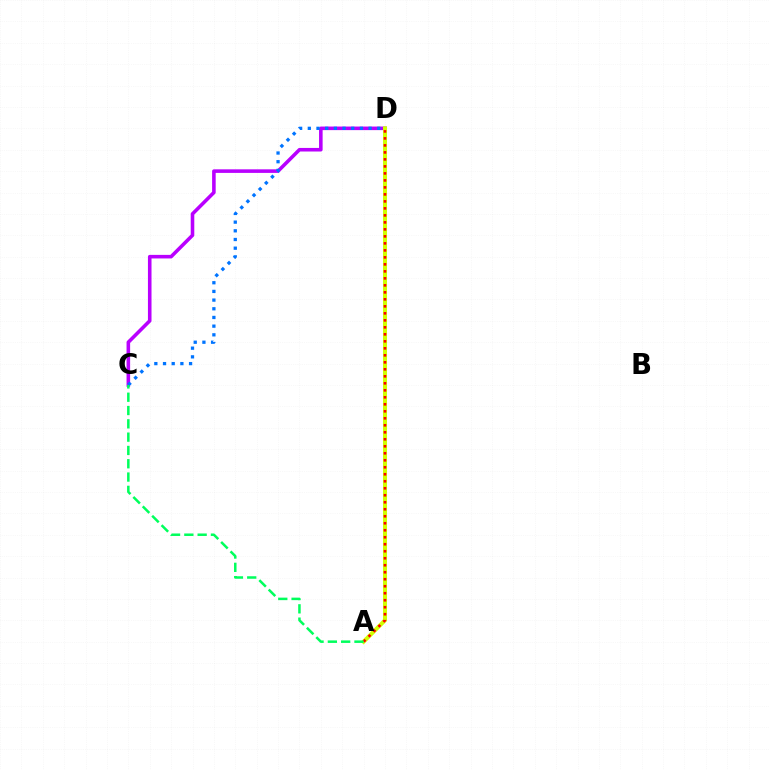{('C', 'D'): [{'color': '#b900ff', 'line_style': 'solid', 'thickness': 2.57}, {'color': '#0074ff', 'line_style': 'dotted', 'thickness': 2.36}], ('A', 'D'): [{'color': '#d1ff00', 'line_style': 'solid', 'thickness': 2.91}, {'color': '#ff0000', 'line_style': 'dotted', 'thickness': 1.9}], ('A', 'C'): [{'color': '#00ff5c', 'line_style': 'dashed', 'thickness': 1.81}]}